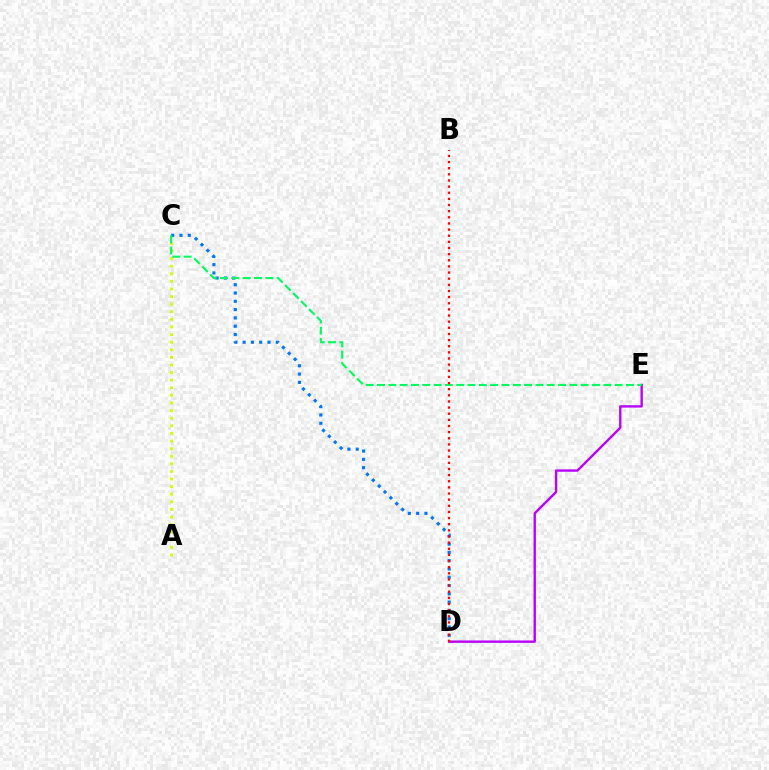{('A', 'C'): [{'color': '#d1ff00', 'line_style': 'dotted', 'thickness': 2.07}], ('D', 'E'): [{'color': '#b900ff', 'line_style': 'solid', 'thickness': 1.71}], ('C', 'D'): [{'color': '#0074ff', 'line_style': 'dotted', 'thickness': 2.25}], ('C', 'E'): [{'color': '#00ff5c', 'line_style': 'dashed', 'thickness': 1.54}], ('B', 'D'): [{'color': '#ff0000', 'line_style': 'dotted', 'thickness': 1.67}]}